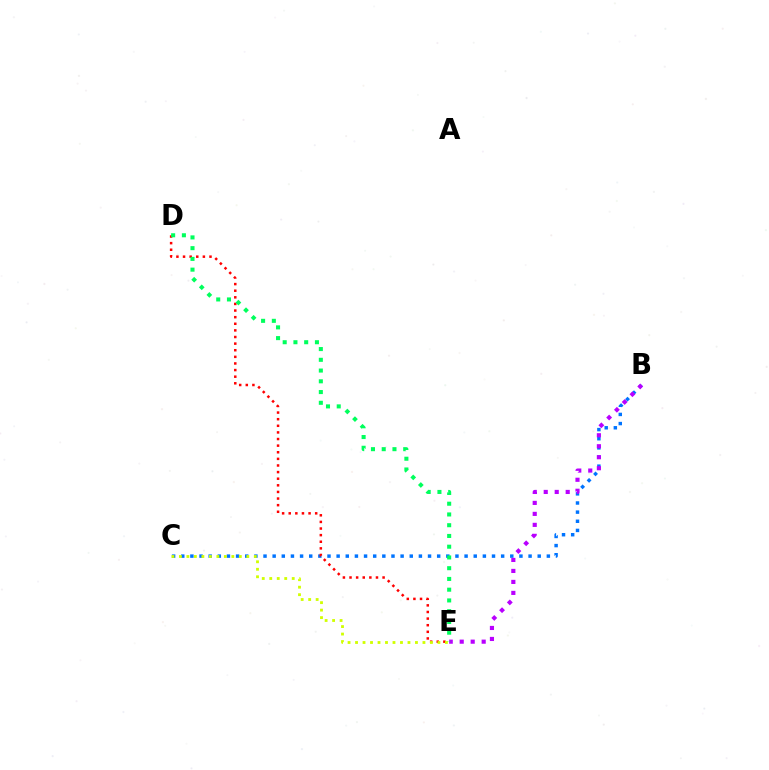{('B', 'C'): [{'color': '#0074ff', 'line_style': 'dotted', 'thickness': 2.48}], ('D', 'E'): [{'color': '#ff0000', 'line_style': 'dotted', 'thickness': 1.8}, {'color': '#00ff5c', 'line_style': 'dotted', 'thickness': 2.92}], ('B', 'E'): [{'color': '#b900ff', 'line_style': 'dotted', 'thickness': 2.98}], ('C', 'E'): [{'color': '#d1ff00', 'line_style': 'dotted', 'thickness': 2.03}]}